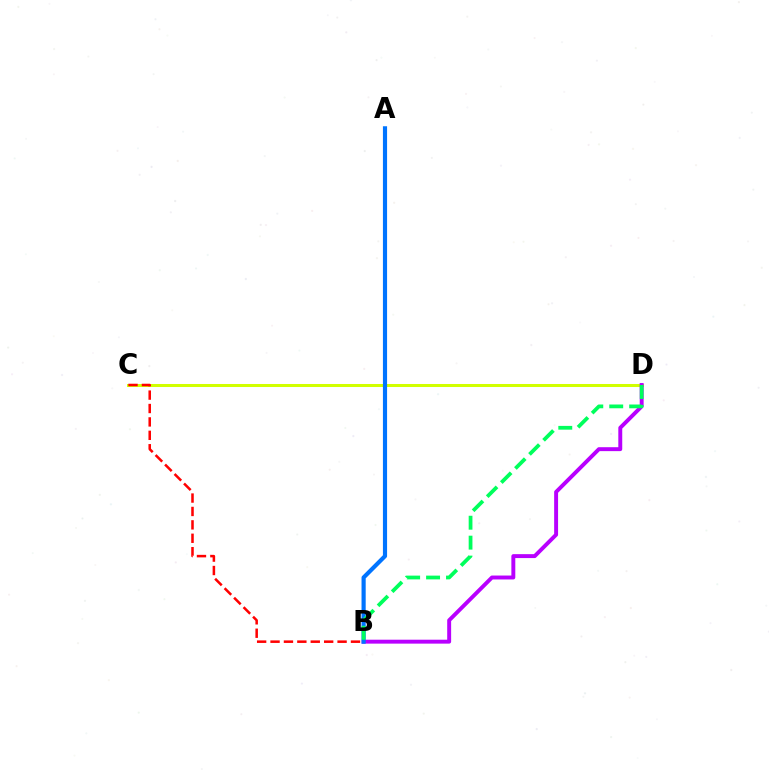{('C', 'D'): [{'color': '#d1ff00', 'line_style': 'solid', 'thickness': 2.17}], ('B', 'D'): [{'color': '#b900ff', 'line_style': 'solid', 'thickness': 2.82}, {'color': '#00ff5c', 'line_style': 'dashed', 'thickness': 2.71}], ('B', 'C'): [{'color': '#ff0000', 'line_style': 'dashed', 'thickness': 1.82}], ('A', 'B'): [{'color': '#0074ff', 'line_style': 'solid', 'thickness': 3.0}]}